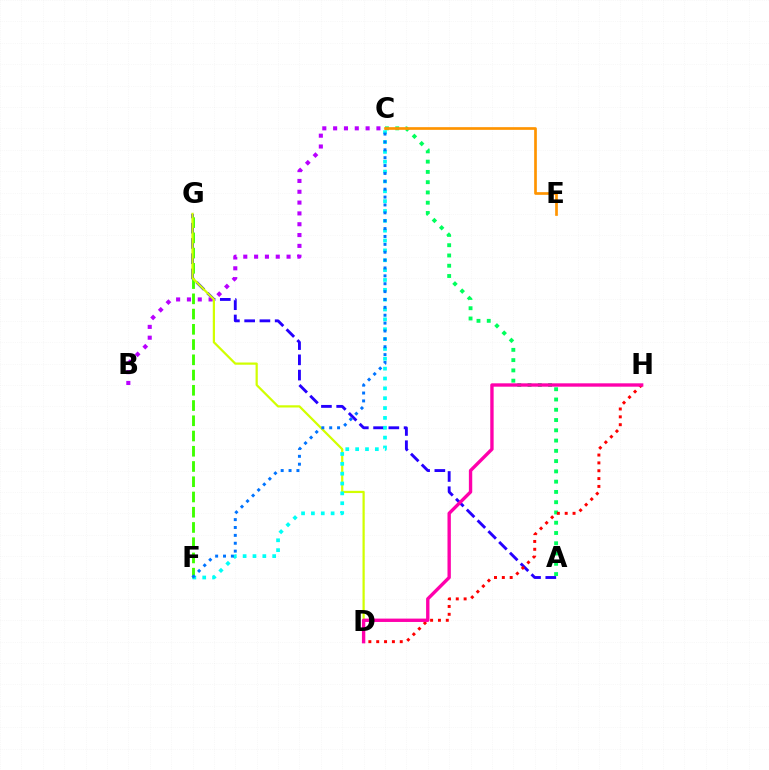{('A', 'G'): [{'color': '#2500ff', 'line_style': 'dashed', 'thickness': 2.07}], ('B', 'C'): [{'color': '#b900ff', 'line_style': 'dotted', 'thickness': 2.94}], ('F', 'G'): [{'color': '#3dff00', 'line_style': 'dashed', 'thickness': 2.07}], ('D', 'G'): [{'color': '#d1ff00', 'line_style': 'solid', 'thickness': 1.6}], ('A', 'C'): [{'color': '#00ff5c', 'line_style': 'dotted', 'thickness': 2.79}], ('C', 'E'): [{'color': '#ff9400', 'line_style': 'solid', 'thickness': 1.93}], ('D', 'H'): [{'color': '#ff0000', 'line_style': 'dotted', 'thickness': 2.13}, {'color': '#ff00ac', 'line_style': 'solid', 'thickness': 2.42}], ('C', 'F'): [{'color': '#00fff6', 'line_style': 'dotted', 'thickness': 2.68}, {'color': '#0074ff', 'line_style': 'dotted', 'thickness': 2.14}]}